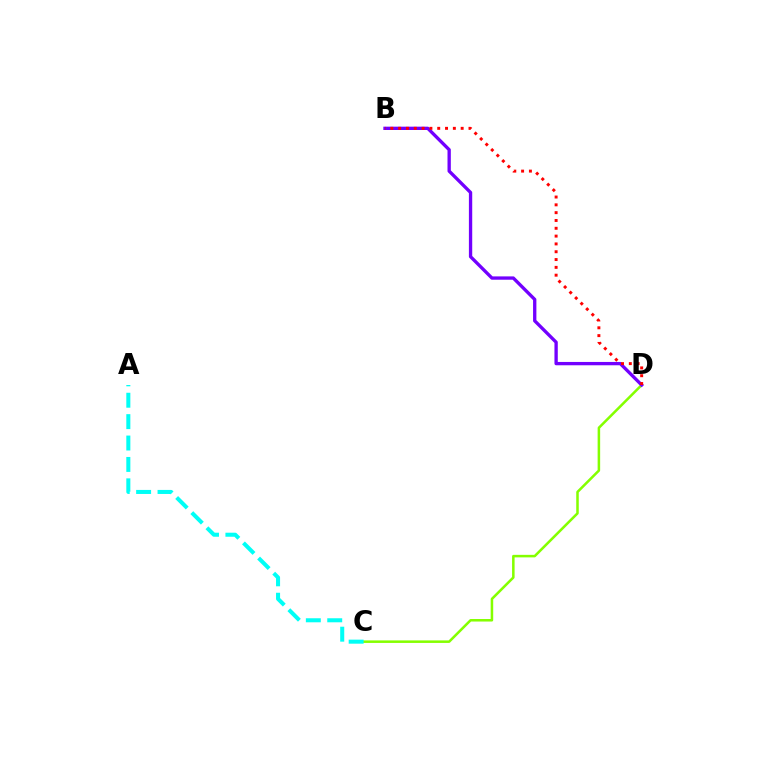{('C', 'D'): [{'color': '#84ff00', 'line_style': 'solid', 'thickness': 1.82}], ('B', 'D'): [{'color': '#7200ff', 'line_style': 'solid', 'thickness': 2.39}, {'color': '#ff0000', 'line_style': 'dotted', 'thickness': 2.12}], ('A', 'C'): [{'color': '#00fff6', 'line_style': 'dashed', 'thickness': 2.91}]}